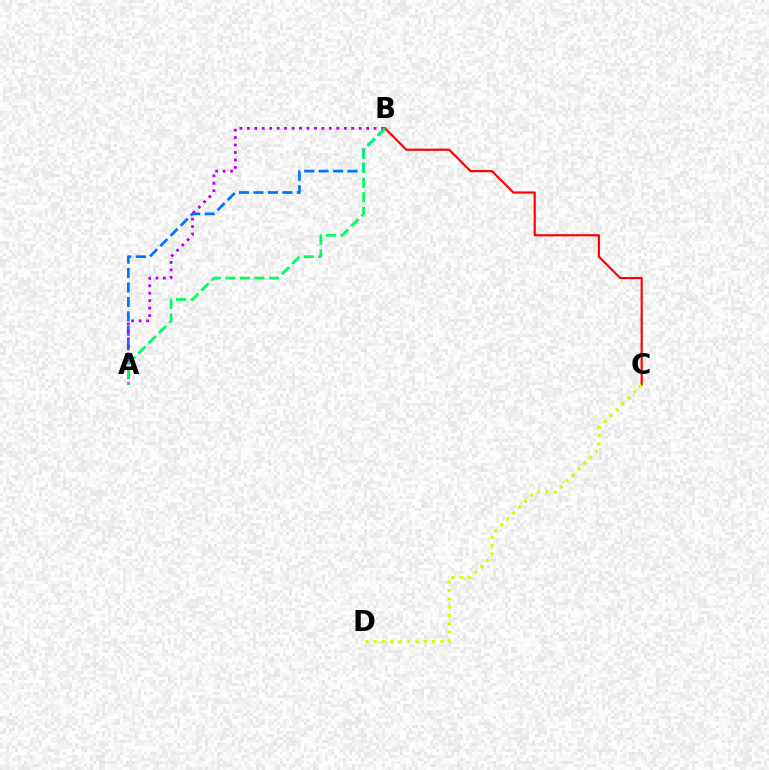{('A', 'B'): [{'color': '#0074ff', 'line_style': 'dashed', 'thickness': 1.96}, {'color': '#b900ff', 'line_style': 'dotted', 'thickness': 2.02}, {'color': '#00ff5c', 'line_style': 'dashed', 'thickness': 1.98}], ('B', 'C'): [{'color': '#ff0000', 'line_style': 'solid', 'thickness': 1.56}], ('C', 'D'): [{'color': '#d1ff00', 'line_style': 'dotted', 'thickness': 2.27}]}